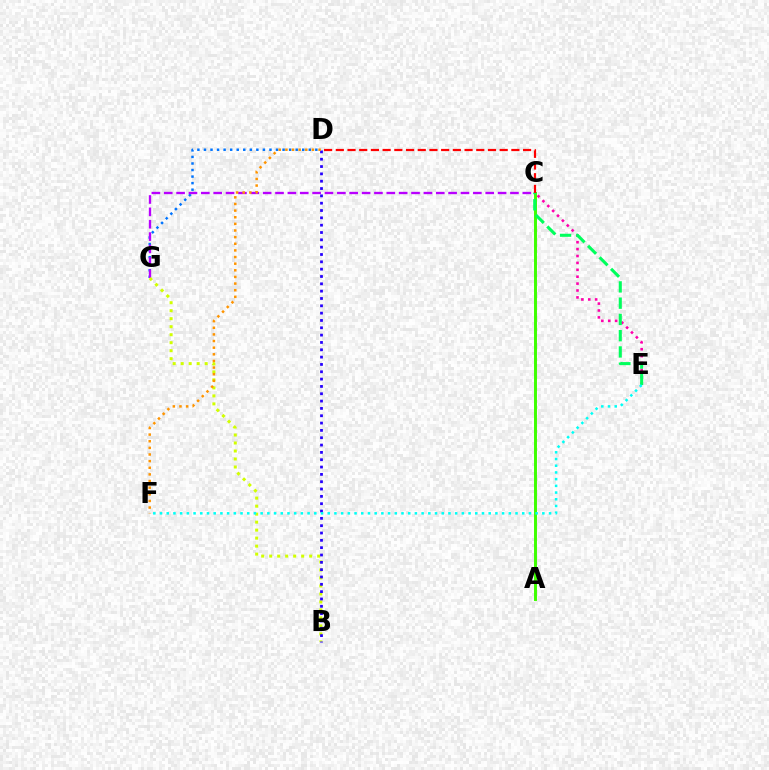{('C', 'E'): [{'color': '#ff00ac', 'line_style': 'dotted', 'thickness': 1.87}, {'color': '#00ff5c', 'line_style': 'dashed', 'thickness': 2.21}], ('A', 'C'): [{'color': '#3dff00', 'line_style': 'solid', 'thickness': 2.12}], ('C', 'D'): [{'color': '#ff0000', 'line_style': 'dashed', 'thickness': 1.59}], ('D', 'G'): [{'color': '#0074ff', 'line_style': 'dotted', 'thickness': 1.78}], ('C', 'G'): [{'color': '#b900ff', 'line_style': 'dashed', 'thickness': 1.68}], ('B', 'G'): [{'color': '#d1ff00', 'line_style': 'dotted', 'thickness': 2.17}], ('B', 'D'): [{'color': '#2500ff', 'line_style': 'dotted', 'thickness': 1.99}], ('D', 'F'): [{'color': '#ff9400', 'line_style': 'dotted', 'thickness': 1.8}], ('E', 'F'): [{'color': '#00fff6', 'line_style': 'dotted', 'thickness': 1.82}]}